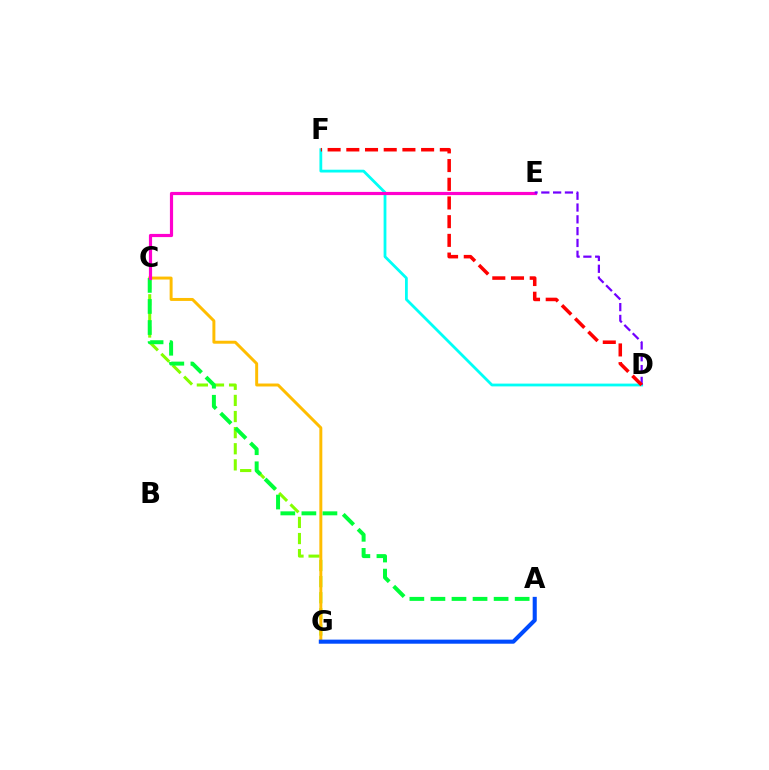{('C', 'G'): [{'color': '#84ff00', 'line_style': 'dashed', 'thickness': 2.19}, {'color': '#ffbd00', 'line_style': 'solid', 'thickness': 2.13}], ('A', 'G'): [{'color': '#004bff', 'line_style': 'solid', 'thickness': 2.94}], ('A', 'C'): [{'color': '#00ff39', 'line_style': 'dashed', 'thickness': 2.86}], ('D', 'F'): [{'color': '#00fff6', 'line_style': 'solid', 'thickness': 2.01}, {'color': '#ff0000', 'line_style': 'dashed', 'thickness': 2.54}], ('C', 'E'): [{'color': '#ff00cf', 'line_style': 'solid', 'thickness': 2.29}], ('D', 'E'): [{'color': '#7200ff', 'line_style': 'dashed', 'thickness': 1.6}]}